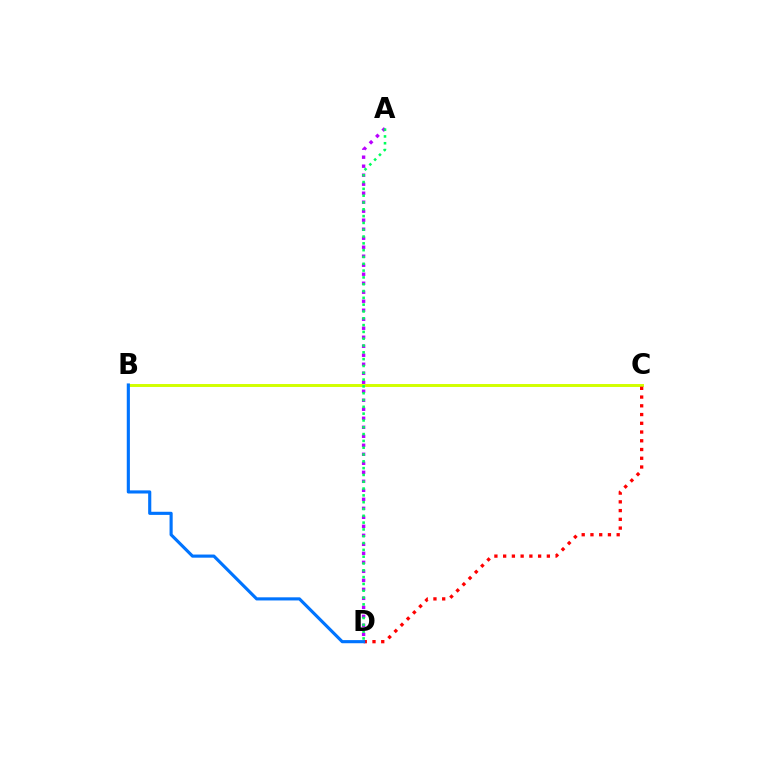{('B', 'C'): [{'color': '#d1ff00', 'line_style': 'solid', 'thickness': 2.13}], ('A', 'D'): [{'color': '#b900ff', 'line_style': 'dotted', 'thickness': 2.45}, {'color': '#00ff5c', 'line_style': 'dotted', 'thickness': 1.85}], ('C', 'D'): [{'color': '#ff0000', 'line_style': 'dotted', 'thickness': 2.38}], ('B', 'D'): [{'color': '#0074ff', 'line_style': 'solid', 'thickness': 2.25}]}